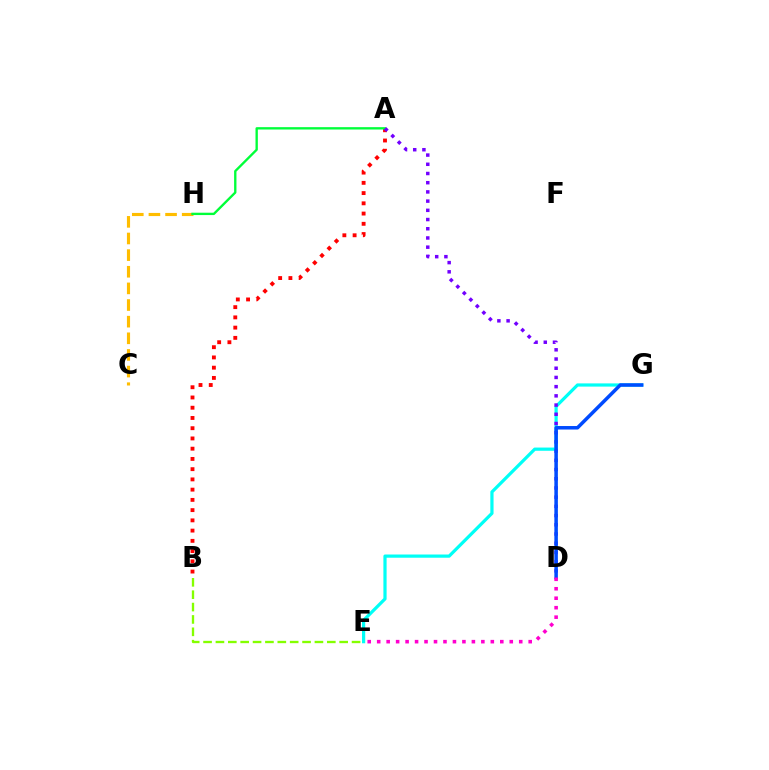{('A', 'B'): [{'color': '#ff0000', 'line_style': 'dotted', 'thickness': 2.78}], ('B', 'E'): [{'color': '#84ff00', 'line_style': 'dashed', 'thickness': 1.68}], ('C', 'H'): [{'color': '#ffbd00', 'line_style': 'dashed', 'thickness': 2.26}], ('A', 'H'): [{'color': '#00ff39', 'line_style': 'solid', 'thickness': 1.69}], ('E', 'G'): [{'color': '#00fff6', 'line_style': 'solid', 'thickness': 2.31}], ('A', 'D'): [{'color': '#7200ff', 'line_style': 'dotted', 'thickness': 2.5}], ('D', 'G'): [{'color': '#004bff', 'line_style': 'solid', 'thickness': 2.53}], ('D', 'E'): [{'color': '#ff00cf', 'line_style': 'dotted', 'thickness': 2.57}]}